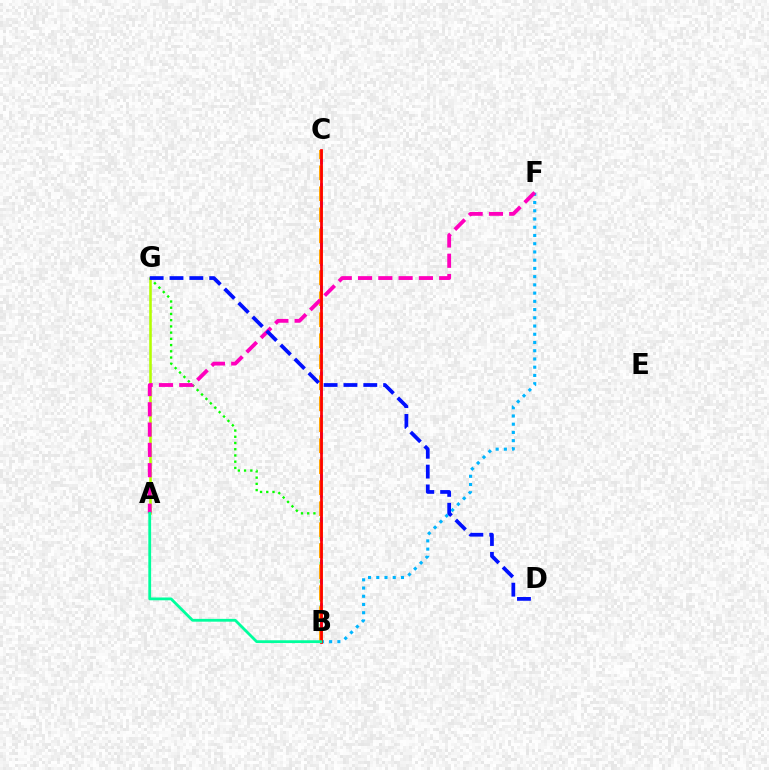{('B', 'G'): [{'color': '#08ff00', 'line_style': 'dotted', 'thickness': 1.69}], ('A', 'G'): [{'color': '#b3ff00', 'line_style': 'solid', 'thickness': 1.85}], ('B', 'F'): [{'color': '#00b5ff', 'line_style': 'dotted', 'thickness': 2.24}], ('B', 'C'): [{'color': '#9b00ff', 'line_style': 'dashed', 'thickness': 1.97}, {'color': '#ffa500', 'line_style': 'dashed', 'thickness': 2.85}, {'color': '#ff0000', 'line_style': 'solid', 'thickness': 1.96}], ('A', 'F'): [{'color': '#ff00bd', 'line_style': 'dashed', 'thickness': 2.76}], ('D', 'G'): [{'color': '#0010ff', 'line_style': 'dashed', 'thickness': 2.7}], ('A', 'B'): [{'color': '#00ff9d', 'line_style': 'solid', 'thickness': 2.02}]}